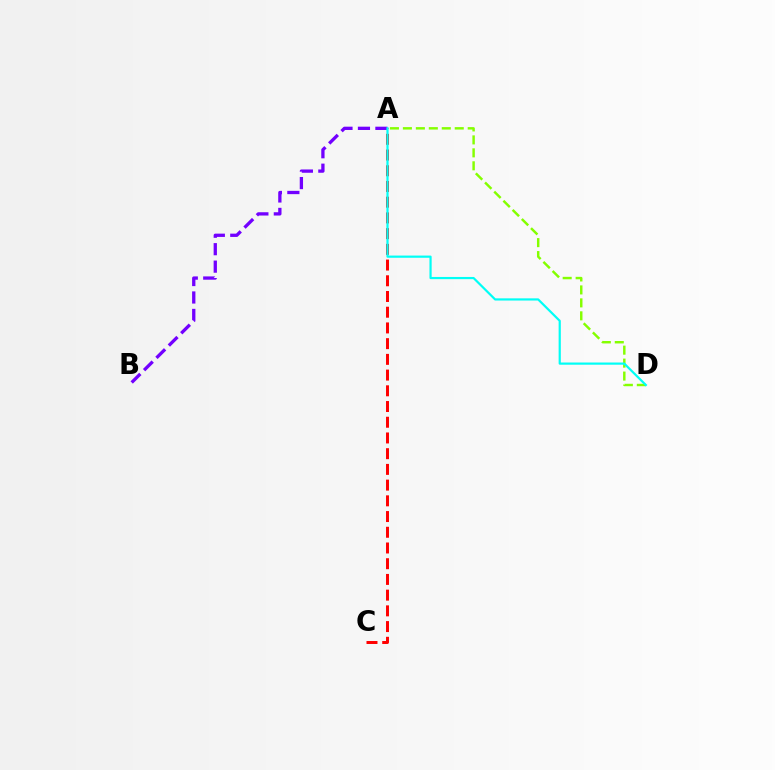{('A', 'C'): [{'color': '#ff0000', 'line_style': 'dashed', 'thickness': 2.14}], ('A', 'D'): [{'color': '#84ff00', 'line_style': 'dashed', 'thickness': 1.76}, {'color': '#00fff6', 'line_style': 'solid', 'thickness': 1.58}], ('A', 'B'): [{'color': '#7200ff', 'line_style': 'dashed', 'thickness': 2.37}]}